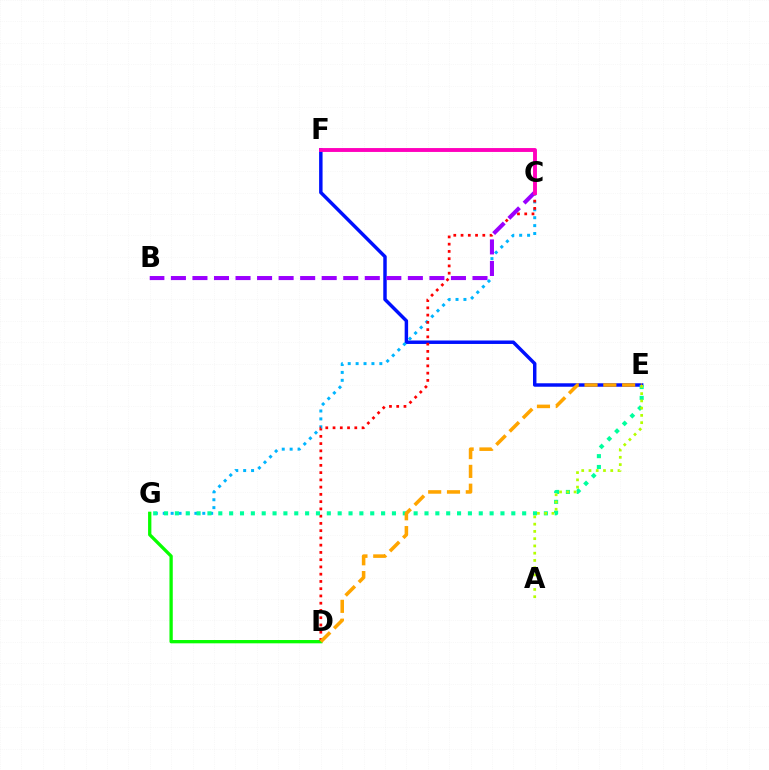{('E', 'F'): [{'color': '#0010ff', 'line_style': 'solid', 'thickness': 2.49}], ('C', 'G'): [{'color': '#00b5ff', 'line_style': 'dotted', 'thickness': 2.15}], ('D', 'G'): [{'color': '#08ff00', 'line_style': 'solid', 'thickness': 2.38}], ('C', 'D'): [{'color': '#ff0000', 'line_style': 'dotted', 'thickness': 1.97}], ('E', 'G'): [{'color': '#00ff9d', 'line_style': 'dotted', 'thickness': 2.95}], ('A', 'E'): [{'color': '#b3ff00', 'line_style': 'dotted', 'thickness': 1.97}], ('D', 'E'): [{'color': '#ffa500', 'line_style': 'dashed', 'thickness': 2.56}], ('B', 'C'): [{'color': '#9b00ff', 'line_style': 'dashed', 'thickness': 2.93}], ('C', 'F'): [{'color': '#ff00bd', 'line_style': 'solid', 'thickness': 2.8}]}